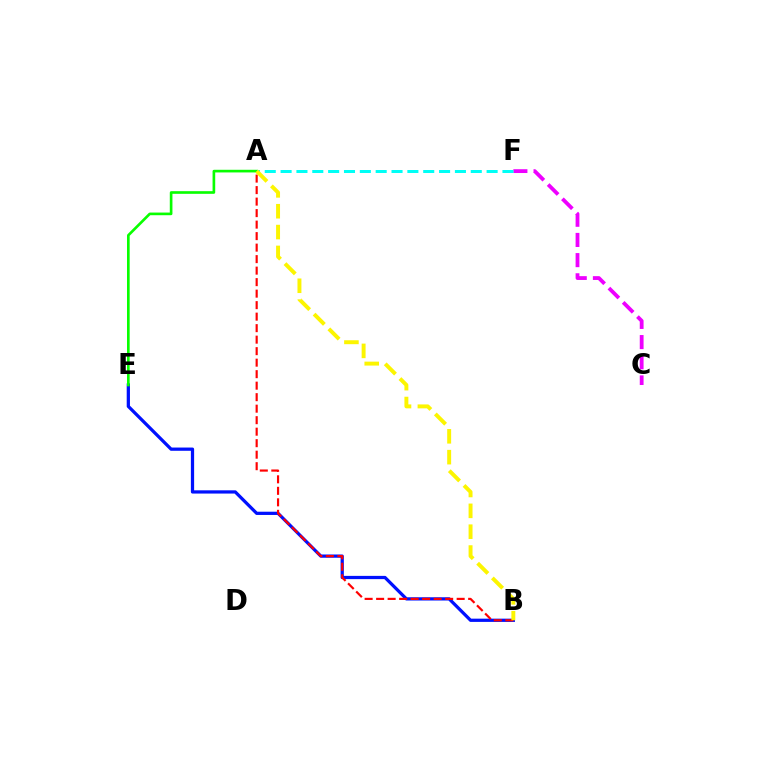{('B', 'E'): [{'color': '#0010ff', 'line_style': 'solid', 'thickness': 2.34}], ('A', 'B'): [{'color': '#ff0000', 'line_style': 'dashed', 'thickness': 1.56}, {'color': '#fcf500', 'line_style': 'dashed', 'thickness': 2.83}], ('A', 'E'): [{'color': '#08ff00', 'line_style': 'solid', 'thickness': 1.91}], ('C', 'F'): [{'color': '#ee00ff', 'line_style': 'dashed', 'thickness': 2.74}], ('A', 'F'): [{'color': '#00fff6', 'line_style': 'dashed', 'thickness': 2.15}]}